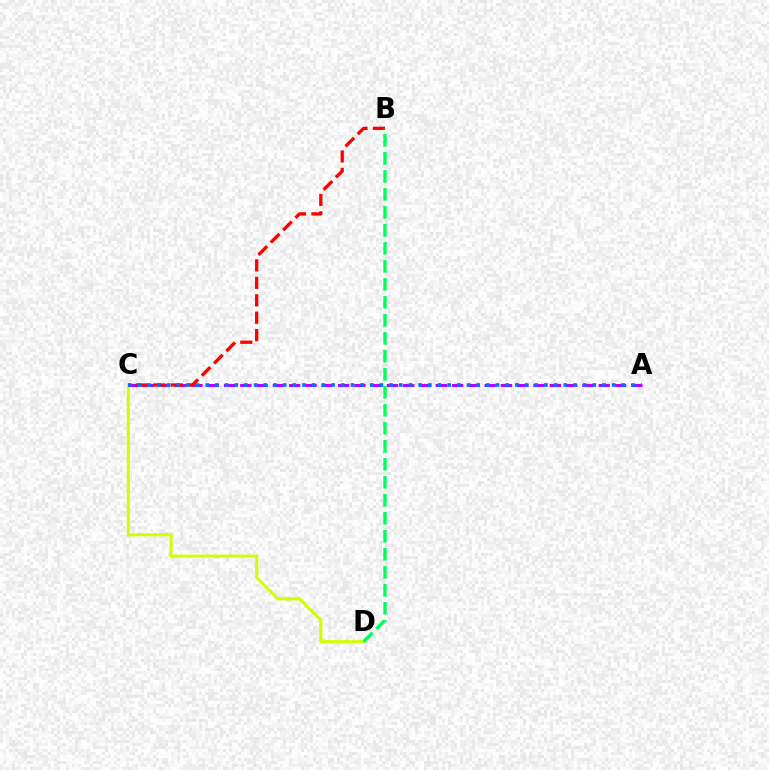{('C', 'D'): [{'color': '#d1ff00', 'line_style': 'solid', 'thickness': 2.19}], ('A', 'C'): [{'color': '#b900ff', 'line_style': 'dashed', 'thickness': 2.21}, {'color': '#0074ff', 'line_style': 'dotted', 'thickness': 2.63}], ('B', 'C'): [{'color': '#ff0000', 'line_style': 'dashed', 'thickness': 2.37}], ('B', 'D'): [{'color': '#00ff5c', 'line_style': 'dashed', 'thickness': 2.44}]}